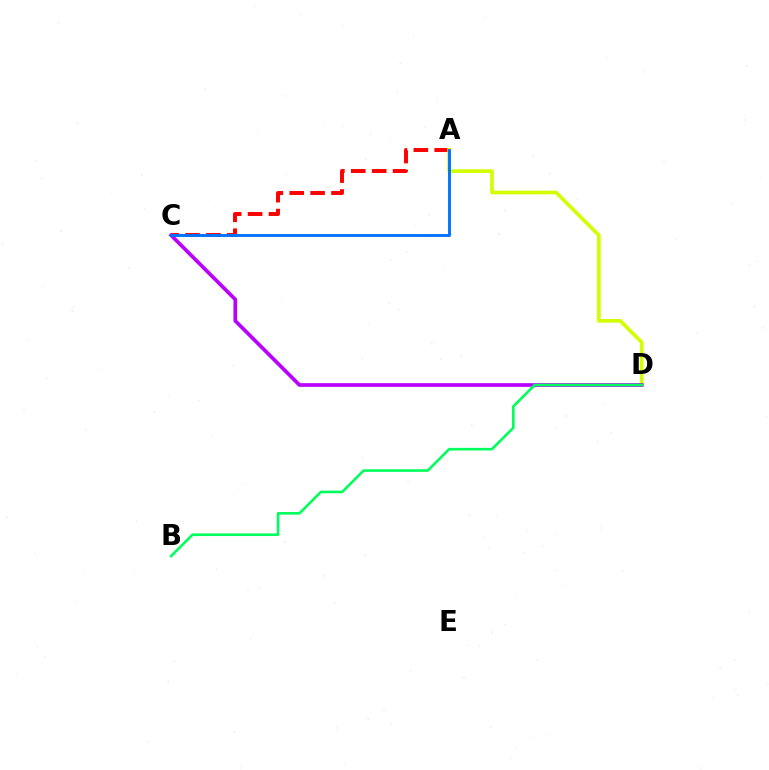{('A', 'C'): [{'color': '#ff0000', 'line_style': 'dashed', 'thickness': 2.84}, {'color': '#0074ff', 'line_style': 'solid', 'thickness': 2.1}], ('A', 'D'): [{'color': '#d1ff00', 'line_style': 'solid', 'thickness': 2.63}], ('C', 'D'): [{'color': '#b900ff', 'line_style': 'solid', 'thickness': 2.66}], ('B', 'D'): [{'color': '#00ff5c', 'line_style': 'solid', 'thickness': 1.88}]}